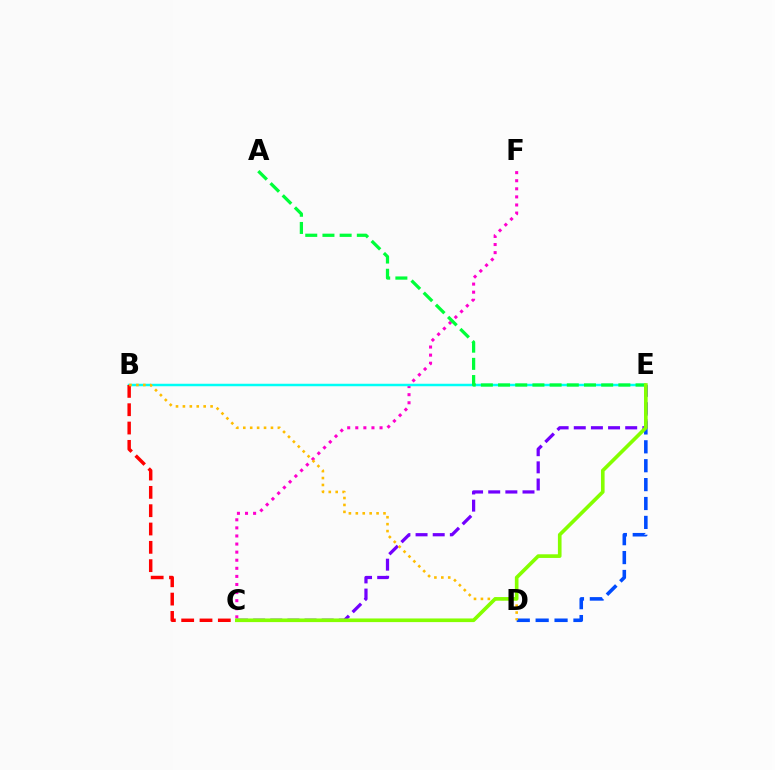{('C', 'F'): [{'color': '#ff00cf', 'line_style': 'dotted', 'thickness': 2.2}], ('D', 'E'): [{'color': '#004bff', 'line_style': 'dashed', 'thickness': 2.57}], ('C', 'E'): [{'color': '#7200ff', 'line_style': 'dashed', 'thickness': 2.33}, {'color': '#84ff00', 'line_style': 'solid', 'thickness': 2.62}], ('B', 'E'): [{'color': '#00fff6', 'line_style': 'solid', 'thickness': 1.79}], ('B', 'C'): [{'color': '#ff0000', 'line_style': 'dashed', 'thickness': 2.49}], ('B', 'D'): [{'color': '#ffbd00', 'line_style': 'dotted', 'thickness': 1.88}], ('A', 'E'): [{'color': '#00ff39', 'line_style': 'dashed', 'thickness': 2.34}]}